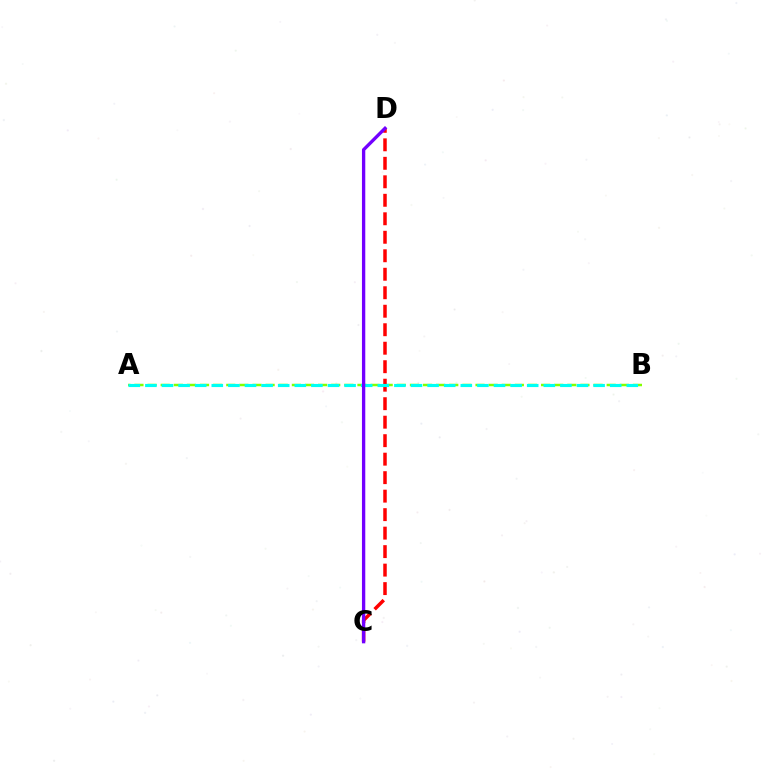{('A', 'B'): [{'color': '#84ff00', 'line_style': 'dashed', 'thickness': 1.78}, {'color': '#00fff6', 'line_style': 'dashed', 'thickness': 2.26}], ('C', 'D'): [{'color': '#ff0000', 'line_style': 'dashed', 'thickness': 2.51}, {'color': '#7200ff', 'line_style': 'solid', 'thickness': 2.4}]}